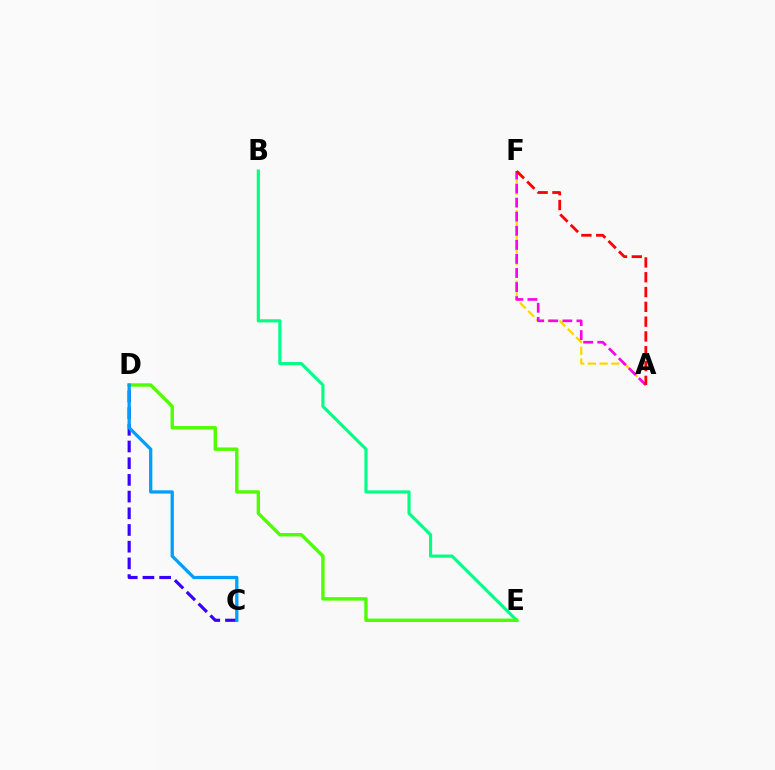{('A', 'F'): [{'color': '#ffd500', 'line_style': 'dashed', 'thickness': 1.59}, {'color': '#ff00ed', 'line_style': 'dashed', 'thickness': 1.91}, {'color': '#ff0000', 'line_style': 'dashed', 'thickness': 2.01}], ('B', 'E'): [{'color': '#00ff86', 'line_style': 'solid', 'thickness': 2.27}], ('D', 'E'): [{'color': '#4fff00', 'line_style': 'solid', 'thickness': 2.44}], ('C', 'D'): [{'color': '#3700ff', 'line_style': 'dashed', 'thickness': 2.27}, {'color': '#009eff', 'line_style': 'solid', 'thickness': 2.35}]}